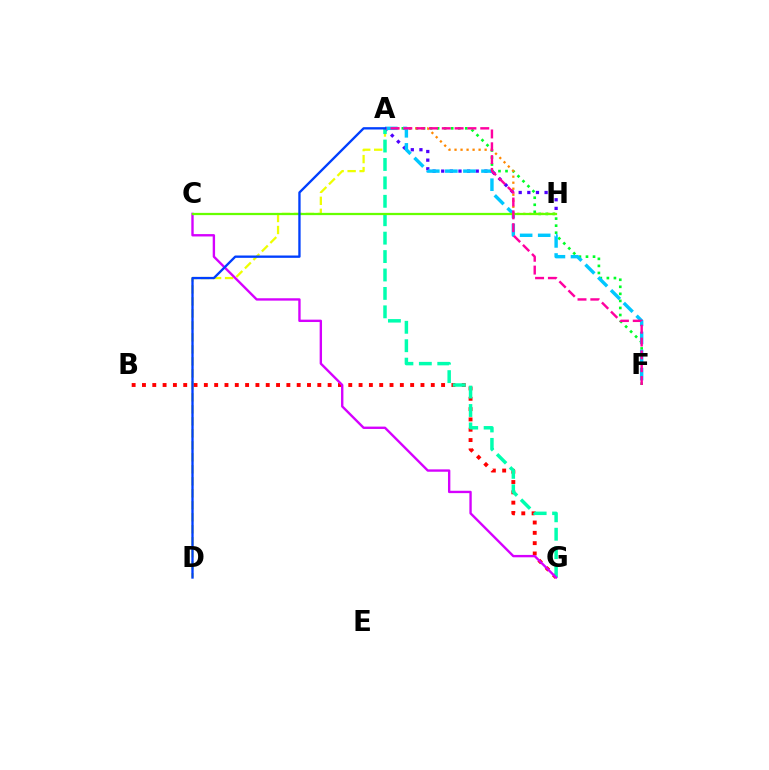{('A', 'D'): [{'color': '#eeff00', 'line_style': 'dashed', 'thickness': 1.63}, {'color': '#003fff', 'line_style': 'solid', 'thickness': 1.68}], ('A', 'H'): [{'color': '#4f00ff', 'line_style': 'dotted', 'thickness': 2.35}, {'color': '#ff8800', 'line_style': 'dotted', 'thickness': 1.64}], ('A', 'F'): [{'color': '#00ff27', 'line_style': 'dotted', 'thickness': 1.91}, {'color': '#00c7ff', 'line_style': 'dashed', 'thickness': 2.45}, {'color': '#ff00a0', 'line_style': 'dashed', 'thickness': 1.74}], ('B', 'G'): [{'color': '#ff0000', 'line_style': 'dotted', 'thickness': 2.8}], ('A', 'G'): [{'color': '#00ffaf', 'line_style': 'dashed', 'thickness': 2.5}], ('C', 'G'): [{'color': '#d600ff', 'line_style': 'solid', 'thickness': 1.71}], ('C', 'H'): [{'color': '#66ff00', 'line_style': 'solid', 'thickness': 1.62}]}